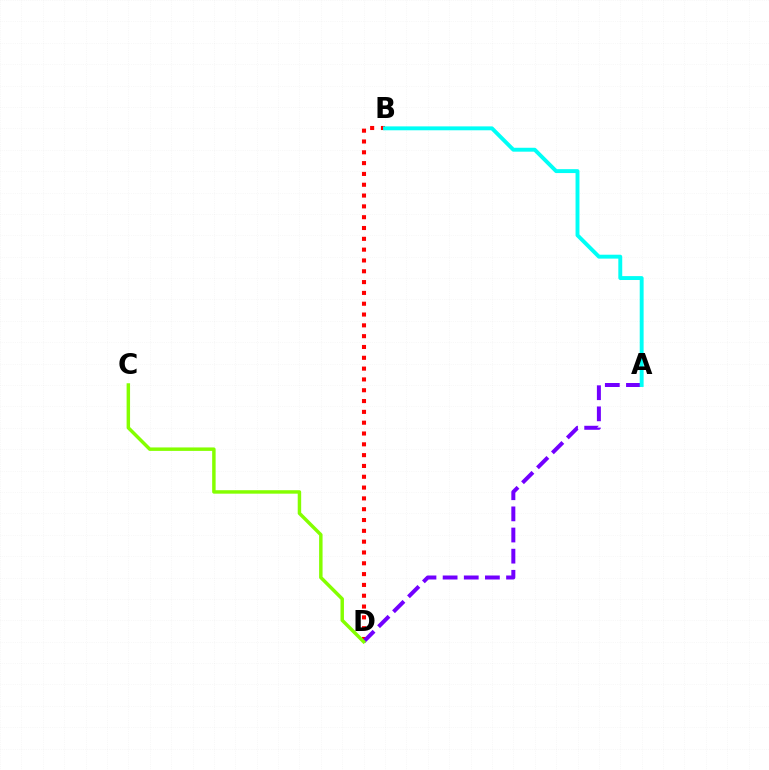{('B', 'D'): [{'color': '#ff0000', 'line_style': 'dotted', 'thickness': 2.94}], ('A', 'D'): [{'color': '#7200ff', 'line_style': 'dashed', 'thickness': 2.87}], ('C', 'D'): [{'color': '#84ff00', 'line_style': 'solid', 'thickness': 2.49}], ('A', 'B'): [{'color': '#00fff6', 'line_style': 'solid', 'thickness': 2.81}]}